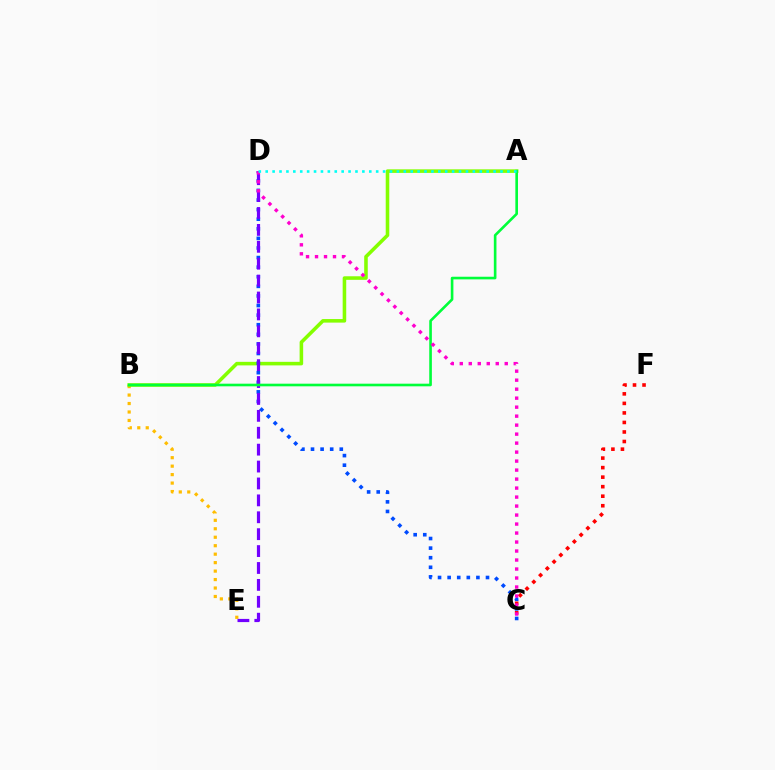{('B', 'E'): [{'color': '#ffbd00', 'line_style': 'dotted', 'thickness': 2.3}], ('A', 'B'): [{'color': '#84ff00', 'line_style': 'solid', 'thickness': 2.56}, {'color': '#00ff39', 'line_style': 'solid', 'thickness': 1.89}], ('C', 'D'): [{'color': '#004bff', 'line_style': 'dotted', 'thickness': 2.61}, {'color': '#ff00cf', 'line_style': 'dotted', 'thickness': 2.44}], ('C', 'F'): [{'color': '#ff0000', 'line_style': 'dotted', 'thickness': 2.59}], ('D', 'E'): [{'color': '#7200ff', 'line_style': 'dashed', 'thickness': 2.3}], ('A', 'D'): [{'color': '#00fff6', 'line_style': 'dotted', 'thickness': 1.88}]}